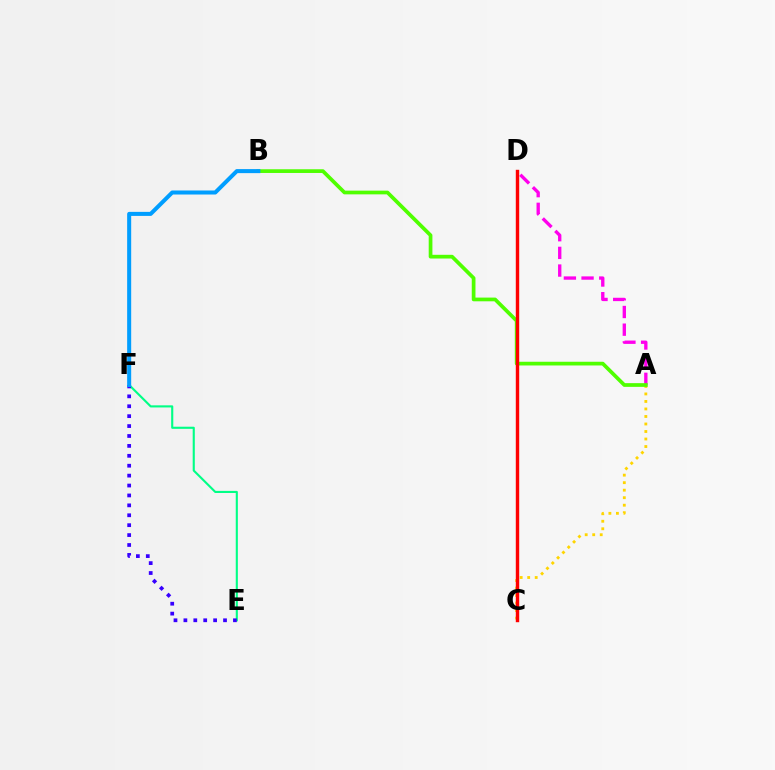{('A', 'C'): [{'color': '#ffd500', 'line_style': 'dotted', 'thickness': 2.04}], ('E', 'F'): [{'color': '#00ff86', 'line_style': 'solid', 'thickness': 1.52}, {'color': '#3700ff', 'line_style': 'dotted', 'thickness': 2.69}], ('A', 'D'): [{'color': '#ff00ed', 'line_style': 'dashed', 'thickness': 2.4}], ('A', 'B'): [{'color': '#4fff00', 'line_style': 'solid', 'thickness': 2.67}], ('C', 'D'): [{'color': '#ff0000', 'line_style': 'solid', 'thickness': 2.45}], ('B', 'F'): [{'color': '#009eff', 'line_style': 'solid', 'thickness': 2.9}]}